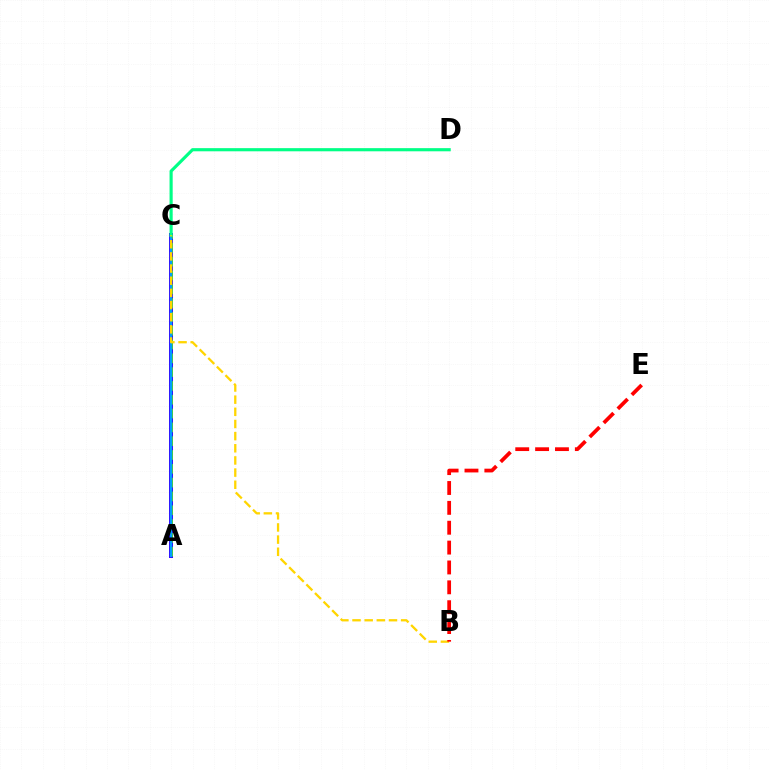{('A', 'C'): [{'color': '#ff00ed', 'line_style': 'dashed', 'thickness': 1.56}, {'color': '#3700ff', 'line_style': 'solid', 'thickness': 2.88}, {'color': '#4fff00', 'line_style': 'dashed', 'thickness': 1.88}, {'color': '#009eff', 'line_style': 'solid', 'thickness': 1.66}], ('C', 'D'): [{'color': '#00ff86', 'line_style': 'solid', 'thickness': 2.27}], ('B', 'C'): [{'color': '#ffd500', 'line_style': 'dashed', 'thickness': 1.65}], ('B', 'E'): [{'color': '#ff0000', 'line_style': 'dashed', 'thickness': 2.7}]}